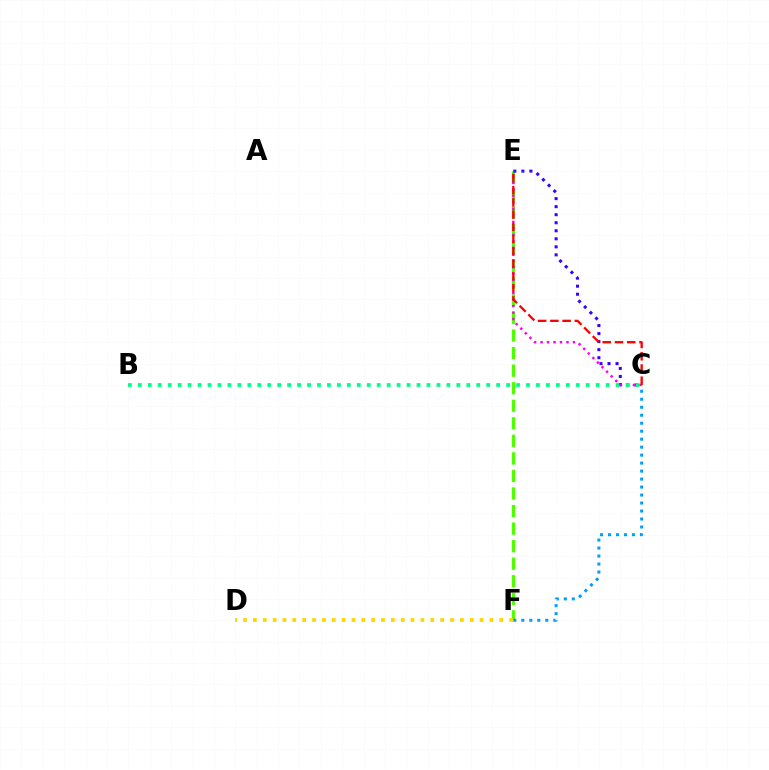{('E', 'F'): [{'color': '#4fff00', 'line_style': 'dashed', 'thickness': 2.38}], ('D', 'F'): [{'color': '#ffd500', 'line_style': 'dotted', 'thickness': 2.68}], ('C', 'F'): [{'color': '#009eff', 'line_style': 'dotted', 'thickness': 2.17}], ('C', 'E'): [{'color': '#3700ff', 'line_style': 'dotted', 'thickness': 2.18}, {'color': '#ff00ed', 'line_style': 'dotted', 'thickness': 1.76}, {'color': '#ff0000', 'line_style': 'dashed', 'thickness': 1.66}], ('B', 'C'): [{'color': '#00ff86', 'line_style': 'dotted', 'thickness': 2.7}]}